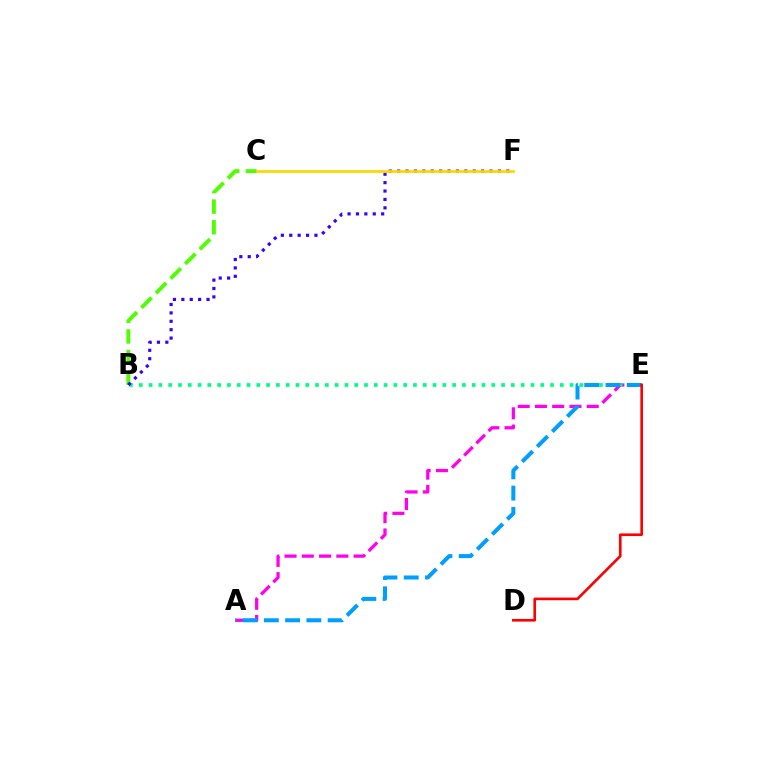{('B', 'C'): [{'color': '#4fff00', 'line_style': 'dashed', 'thickness': 2.81}], ('A', 'E'): [{'color': '#ff00ed', 'line_style': 'dashed', 'thickness': 2.35}, {'color': '#009eff', 'line_style': 'dashed', 'thickness': 2.89}], ('B', 'E'): [{'color': '#00ff86', 'line_style': 'dotted', 'thickness': 2.66}], ('B', 'F'): [{'color': '#3700ff', 'line_style': 'dotted', 'thickness': 2.28}], ('C', 'F'): [{'color': '#ffd500', 'line_style': 'solid', 'thickness': 1.95}], ('D', 'E'): [{'color': '#ff0000', 'line_style': 'solid', 'thickness': 1.89}]}